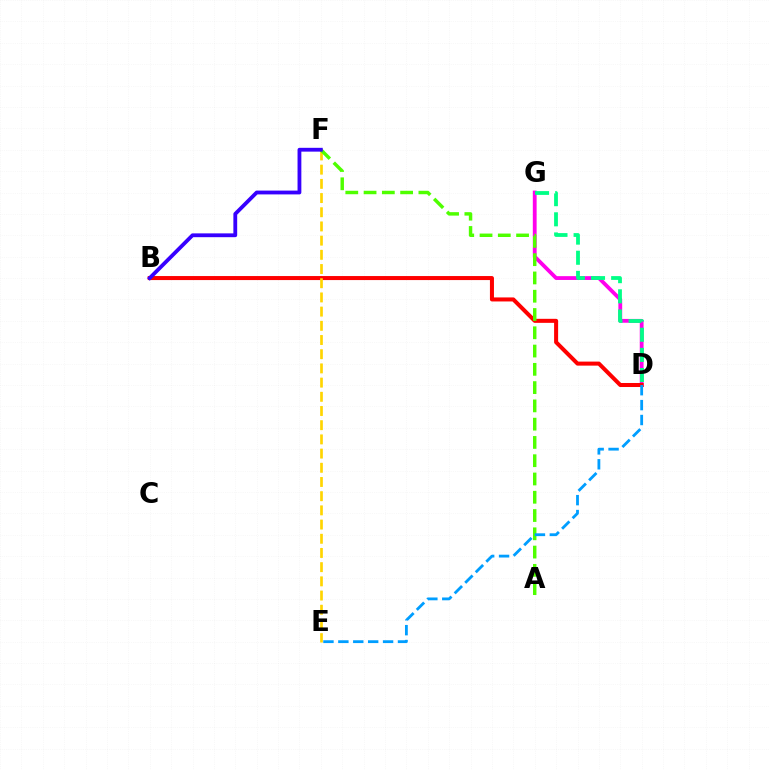{('D', 'G'): [{'color': '#ff00ed', 'line_style': 'solid', 'thickness': 2.74}, {'color': '#00ff86', 'line_style': 'dashed', 'thickness': 2.74}], ('B', 'D'): [{'color': '#ff0000', 'line_style': 'solid', 'thickness': 2.9}], ('E', 'F'): [{'color': '#ffd500', 'line_style': 'dashed', 'thickness': 1.93}], ('A', 'F'): [{'color': '#4fff00', 'line_style': 'dashed', 'thickness': 2.48}], ('B', 'F'): [{'color': '#3700ff', 'line_style': 'solid', 'thickness': 2.74}], ('D', 'E'): [{'color': '#009eff', 'line_style': 'dashed', 'thickness': 2.02}]}